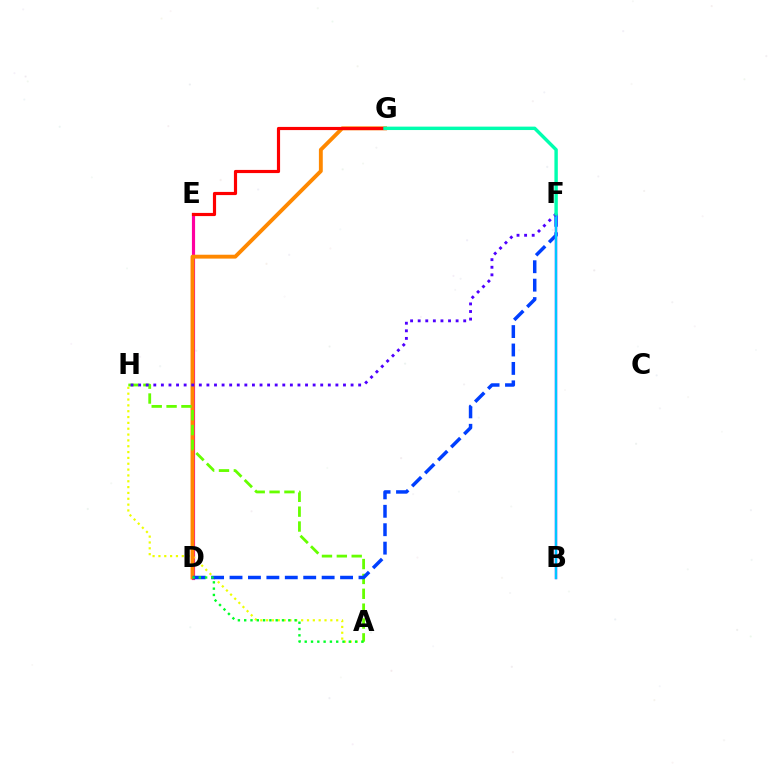{('D', 'E'): [{'color': '#ff00a0', 'line_style': 'solid', 'thickness': 2.28}], ('A', 'H'): [{'color': '#eeff00', 'line_style': 'dotted', 'thickness': 1.59}, {'color': '#66ff00', 'line_style': 'dashed', 'thickness': 2.02}], ('D', 'G'): [{'color': '#ff8800', 'line_style': 'solid', 'thickness': 2.79}], ('D', 'F'): [{'color': '#003fff', 'line_style': 'dashed', 'thickness': 2.5}], ('B', 'F'): [{'color': '#d600ff', 'line_style': 'solid', 'thickness': 1.68}, {'color': '#00c7ff', 'line_style': 'solid', 'thickness': 1.73}], ('A', 'D'): [{'color': '#00ff27', 'line_style': 'dotted', 'thickness': 1.71}], ('F', 'H'): [{'color': '#4f00ff', 'line_style': 'dotted', 'thickness': 2.06}], ('E', 'G'): [{'color': '#ff0000', 'line_style': 'solid', 'thickness': 2.28}], ('F', 'G'): [{'color': '#00ffaf', 'line_style': 'solid', 'thickness': 2.45}]}